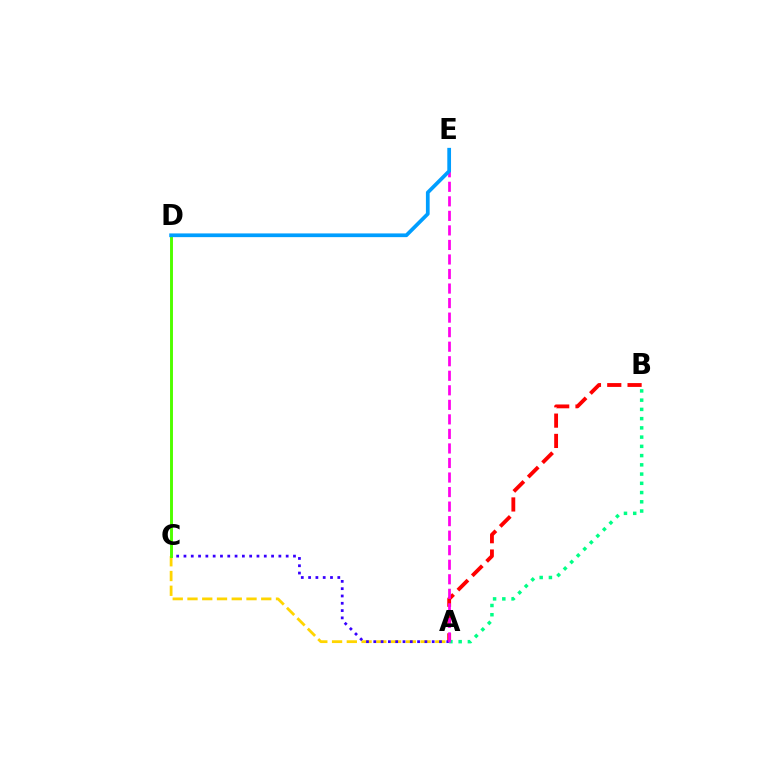{('A', 'B'): [{'color': '#ff0000', 'line_style': 'dashed', 'thickness': 2.76}, {'color': '#00ff86', 'line_style': 'dotted', 'thickness': 2.51}], ('A', 'C'): [{'color': '#ffd500', 'line_style': 'dashed', 'thickness': 2.0}, {'color': '#3700ff', 'line_style': 'dotted', 'thickness': 1.98}], ('A', 'E'): [{'color': '#ff00ed', 'line_style': 'dashed', 'thickness': 1.97}], ('C', 'D'): [{'color': '#4fff00', 'line_style': 'solid', 'thickness': 2.11}], ('D', 'E'): [{'color': '#009eff', 'line_style': 'solid', 'thickness': 2.68}]}